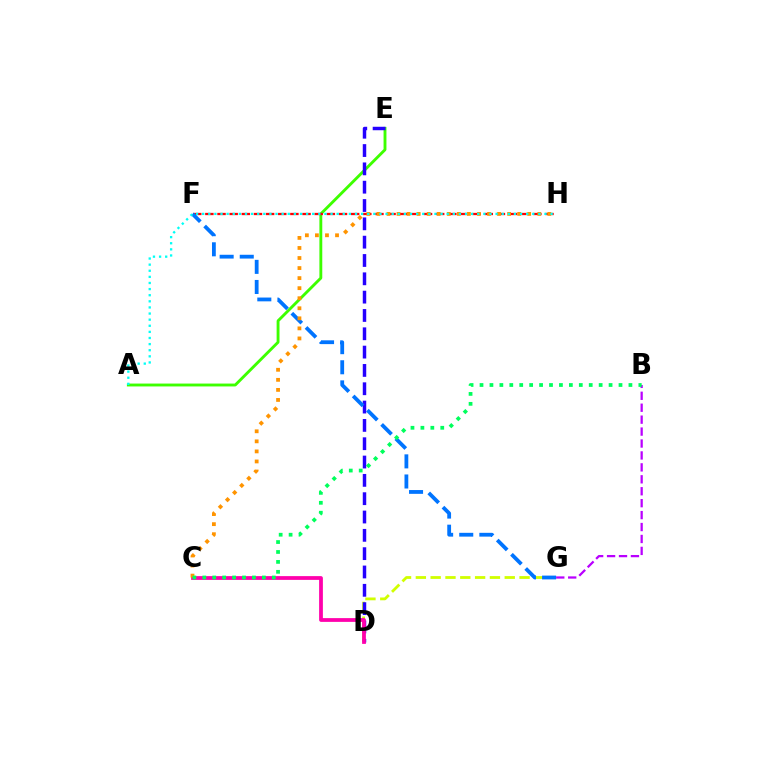{('A', 'E'): [{'color': '#3dff00', 'line_style': 'solid', 'thickness': 2.07}], ('F', 'H'): [{'color': '#ff0000', 'line_style': 'dashed', 'thickness': 1.65}], ('D', 'G'): [{'color': '#d1ff00', 'line_style': 'dashed', 'thickness': 2.01}], ('D', 'E'): [{'color': '#2500ff', 'line_style': 'dashed', 'thickness': 2.49}], ('B', 'G'): [{'color': '#b900ff', 'line_style': 'dashed', 'thickness': 1.62}], ('C', 'D'): [{'color': '#ff00ac', 'line_style': 'solid', 'thickness': 2.71}], ('F', 'G'): [{'color': '#0074ff', 'line_style': 'dashed', 'thickness': 2.73}], ('C', 'H'): [{'color': '#ff9400', 'line_style': 'dotted', 'thickness': 2.73}], ('A', 'H'): [{'color': '#00fff6', 'line_style': 'dotted', 'thickness': 1.66}], ('B', 'C'): [{'color': '#00ff5c', 'line_style': 'dotted', 'thickness': 2.7}]}